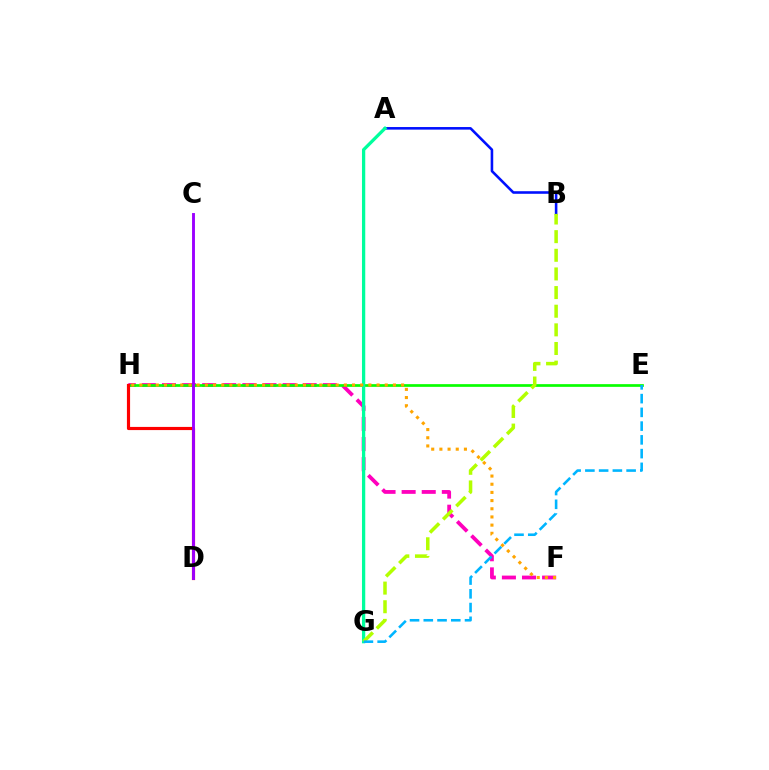{('F', 'H'): [{'color': '#ff00bd', 'line_style': 'dashed', 'thickness': 2.73}, {'color': '#ffa500', 'line_style': 'dotted', 'thickness': 2.22}], ('A', 'B'): [{'color': '#0010ff', 'line_style': 'solid', 'thickness': 1.86}], ('E', 'H'): [{'color': '#08ff00', 'line_style': 'solid', 'thickness': 1.94}], ('A', 'G'): [{'color': '#00ff9d', 'line_style': 'solid', 'thickness': 2.36}], ('D', 'H'): [{'color': '#ff0000', 'line_style': 'solid', 'thickness': 2.28}], ('C', 'D'): [{'color': '#9b00ff', 'line_style': 'solid', 'thickness': 2.08}], ('B', 'G'): [{'color': '#b3ff00', 'line_style': 'dashed', 'thickness': 2.53}], ('E', 'G'): [{'color': '#00b5ff', 'line_style': 'dashed', 'thickness': 1.87}]}